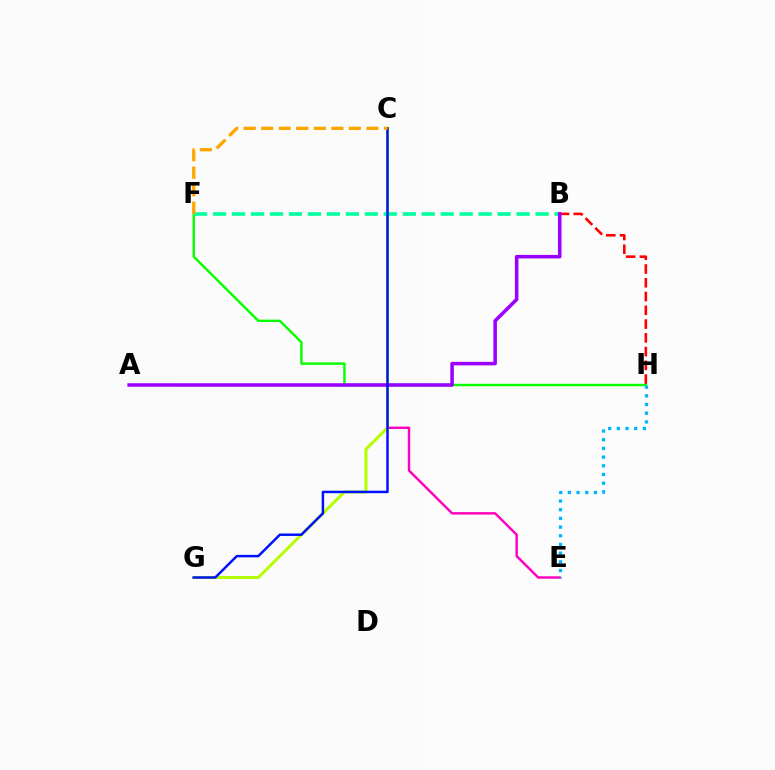{('C', 'E'): [{'color': '#ff00bd', 'line_style': 'solid', 'thickness': 1.75}], ('C', 'G'): [{'color': '#b3ff00', 'line_style': 'solid', 'thickness': 2.18}, {'color': '#0010ff', 'line_style': 'solid', 'thickness': 1.78}], ('F', 'H'): [{'color': '#08ff00', 'line_style': 'solid', 'thickness': 1.74}], ('B', 'F'): [{'color': '#00ff9d', 'line_style': 'dashed', 'thickness': 2.58}], ('B', 'H'): [{'color': '#ff0000', 'line_style': 'dashed', 'thickness': 1.87}], ('A', 'B'): [{'color': '#9b00ff', 'line_style': 'solid', 'thickness': 2.55}], ('E', 'H'): [{'color': '#00b5ff', 'line_style': 'dotted', 'thickness': 2.36}], ('C', 'F'): [{'color': '#ffa500', 'line_style': 'dashed', 'thickness': 2.38}]}